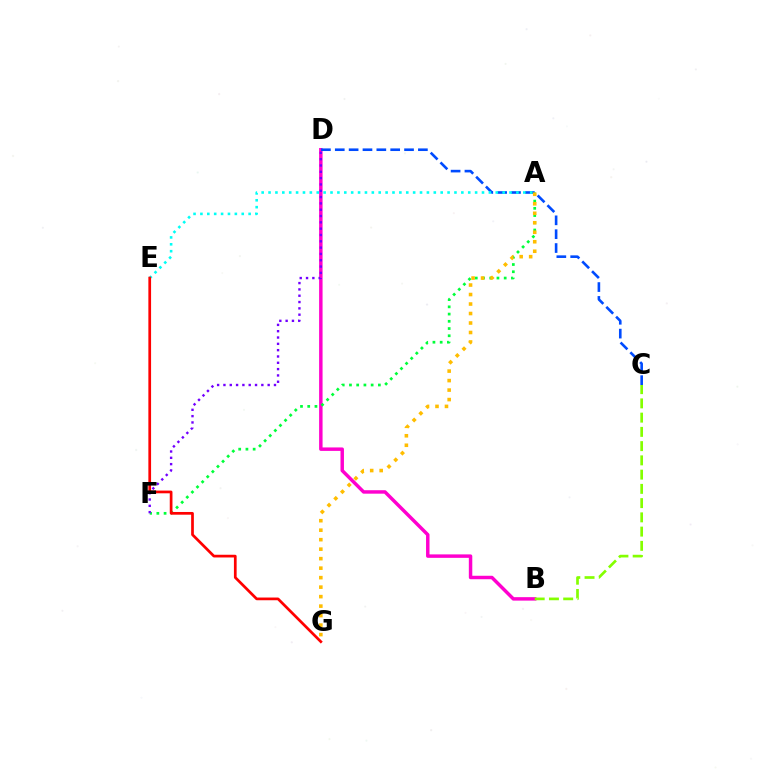{('B', 'D'): [{'color': '#ff00cf', 'line_style': 'solid', 'thickness': 2.49}], ('C', 'D'): [{'color': '#004bff', 'line_style': 'dashed', 'thickness': 1.88}], ('A', 'F'): [{'color': '#00ff39', 'line_style': 'dotted', 'thickness': 1.96}], ('D', 'F'): [{'color': '#7200ff', 'line_style': 'dotted', 'thickness': 1.72}], ('A', 'E'): [{'color': '#00fff6', 'line_style': 'dotted', 'thickness': 1.87}], ('A', 'G'): [{'color': '#ffbd00', 'line_style': 'dotted', 'thickness': 2.58}], ('B', 'C'): [{'color': '#84ff00', 'line_style': 'dashed', 'thickness': 1.94}], ('E', 'G'): [{'color': '#ff0000', 'line_style': 'solid', 'thickness': 1.95}]}